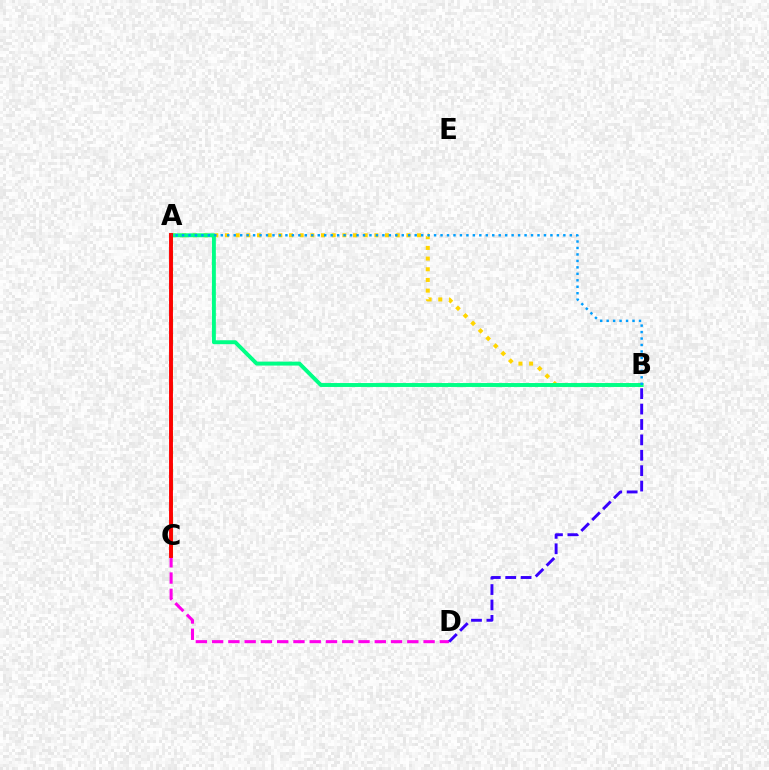{('A', 'C'): [{'color': '#4fff00', 'line_style': 'dashed', 'thickness': 2.22}, {'color': '#ff0000', 'line_style': 'solid', 'thickness': 2.8}], ('C', 'D'): [{'color': '#ff00ed', 'line_style': 'dashed', 'thickness': 2.21}], ('A', 'B'): [{'color': '#ffd500', 'line_style': 'dotted', 'thickness': 2.9}, {'color': '#00ff86', 'line_style': 'solid', 'thickness': 2.83}, {'color': '#009eff', 'line_style': 'dotted', 'thickness': 1.76}], ('B', 'D'): [{'color': '#3700ff', 'line_style': 'dashed', 'thickness': 2.09}]}